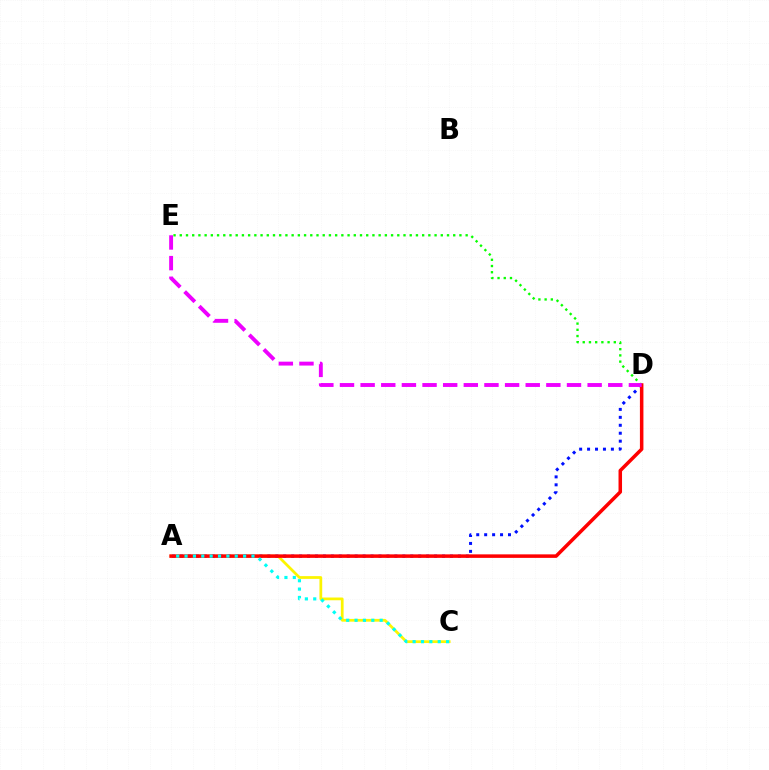{('A', 'C'): [{'color': '#fcf500', 'line_style': 'solid', 'thickness': 1.98}, {'color': '#00fff6', 'line_style': 'dotted', 'thickness': 2.27}], ('D', 'E'): [{'color': '#08ff00', 'line_style': 'dotted', 'thickness': 1.69}, {'color': '#ee00ff', 'line_style': 'dashed', 'thickness': 2.8}], ('A', 'D'): [{'color': '#0010ff', 'line_style': 'dotted', 'thickness': 2.16}, {'color': '#ff0000', 'line_style': 'solid', 'thickness': 2.53}]}